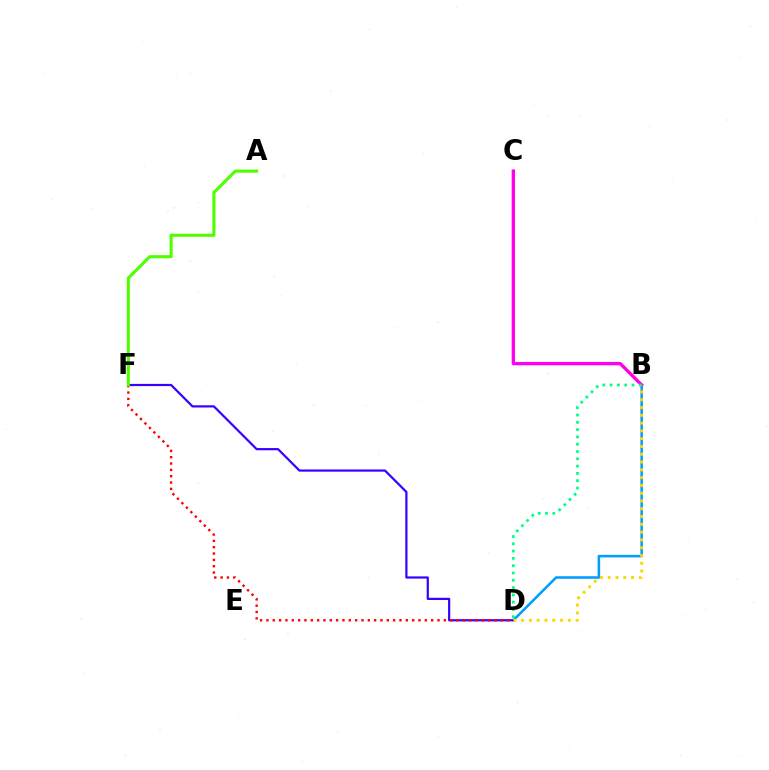{('B', 'D'): [{'color': '#009eff', 'line_style': 'solid', 'thickness': 1.84}, {'color': '#ffd500', 'line_style': 'dotted', 'thickness': 2.12}, {'color': '#00ff86', 'line_style': 'dotted', 'thickness': 1.98}], ('D', 'F'): [{'color': '#3700ff', 'line_style': 'solid', 'thickness': 1.59}, {'color': '#ff0000', 'line_style': 'dotted', 'thickness': 1.72}], ('A', 'F'): [{'color': '#4fff00', 'line_style': 'solid', 'thickness': 2.22}], ('B', 'C'): [{'color': '#ff00ed', 'line_style': 'solid', 'thickness': 2.4}]}